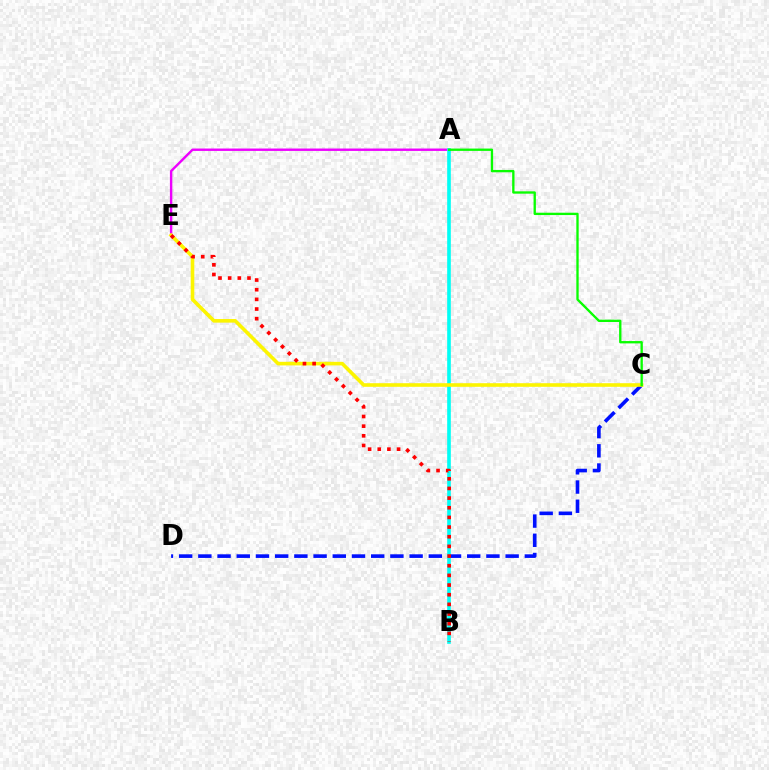{('A', 'E'): [{'color': '#ee00ff', 'line_style': 'solid', 'thickness': 1.73}], ('C', 'D'): [{'color': '#0010ff', 'line_style': 'dashed', 'thickness': 2.61}], ('A', 'B'): [{'color': '#00fff6', 'line_style': 'solid', 'thickness': 2.62}], ('C', 'E'): [{'color': '#fcf500', 'line_style': 'solid', 'thickness': 2.59}], ('A', 'C'): [{'color': '#08ff00', 'line_style': 'solid', 'thickness': 1.68}], ('B', 'E'): [{'color': '#ff0000', 'line_style': 'dotted', 'thickness': 2.63}]}